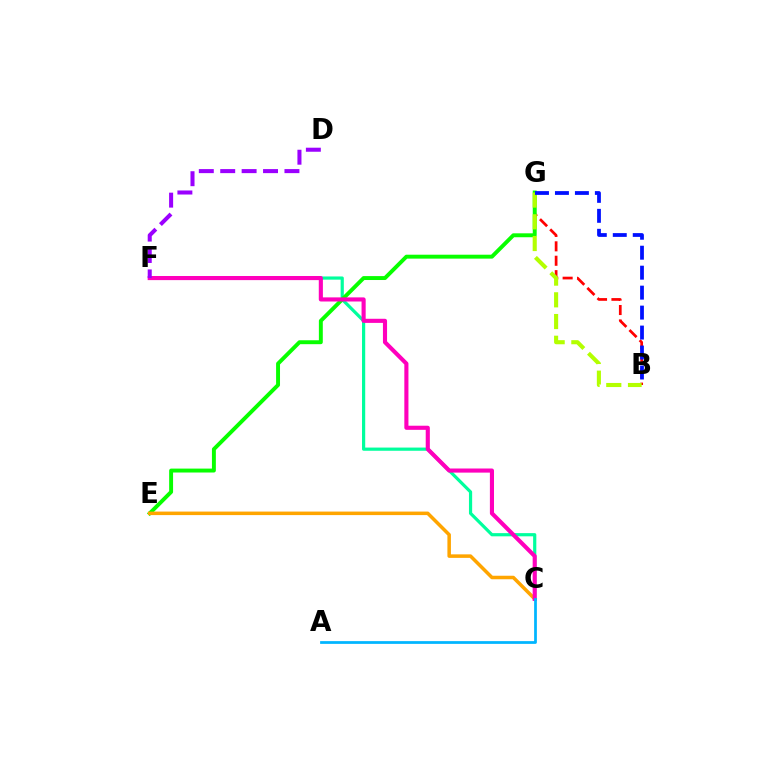{('C', 'F'): [{'color': '#00ff9d', 'line_style': 'solid', 'thickness': 2.3}, {'color': '#ff00bd', 'line_style': 'solid', 'thickness': 2.96}], ('B', 'G'): [{'color': '#ff0000', 'line_style': 'dashed', 'thickness': 1.96}, {'color': '#b3ff00', 'line_style': 'dashed', 'thickness': 2.95}, {'color': '#0010ff', 'line_style': 'dashed', 'thickness': 2.71}], ('E', 'G'): [{'color': '#08ff00', 'line_style': 'solid', 'thickness': 2.82}], ('C', 'E'): [{'color': '#ffa500', 'line_style': 'solid', 'thickness': 2.53}], ('D', 'F'): [{'color': '#9b00ff', 'line_style': 'dashed', 'thickness': 2.91}], ('A', 'C'): [{'color': '#00b5ff', 'line_style': 'solid', 'thickness': 1.98}]}